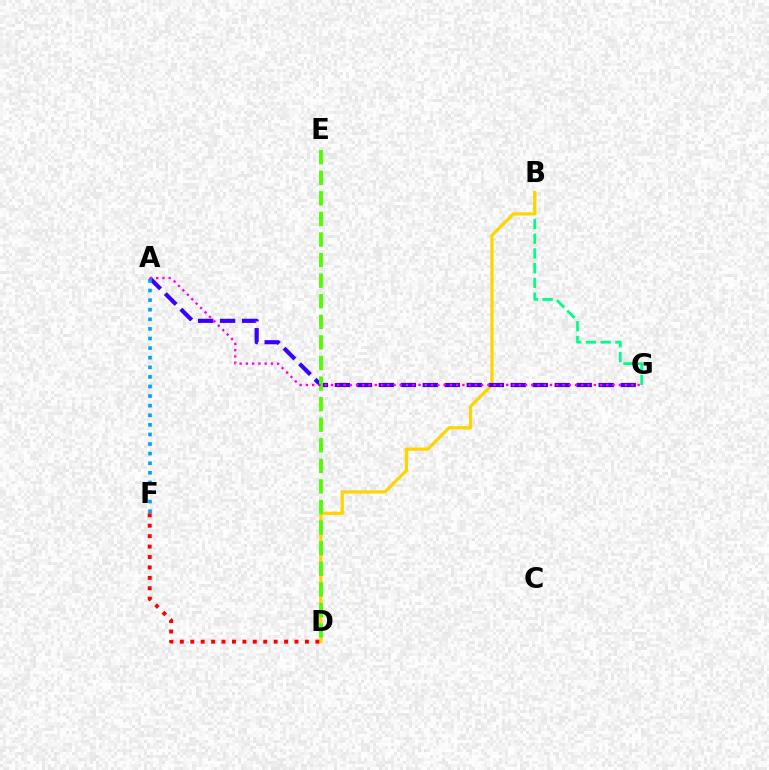{('B', 'G'): [{'color': '#00ff86', 'line_style': 'dashed', 'thickness': 2.0}], ('B', 'D'): [{'color': '#ffd500', 'line_style': 'solid', 'thickness': 2.31}], ('D', 'F'): [{'color': '#ff0000', 'line_style': 'dotted', 'thickness': 2.83}], ('A', 'G'): [{'color': '#3700ff', 'line_style': 'dashed', 'thickness': 2.99}, {'color': '#ff00ed', 'line_style': 'dotted', 'thickness': 1.7}], ('A', 'F'): [{'color': '#009eff', 'line_style': 'dotted', 'thickness': 2.61}], ('D', 'E'): [{'color': '#4fff00', 'line_style': 'dashed', 'thickness': 2.8}]}